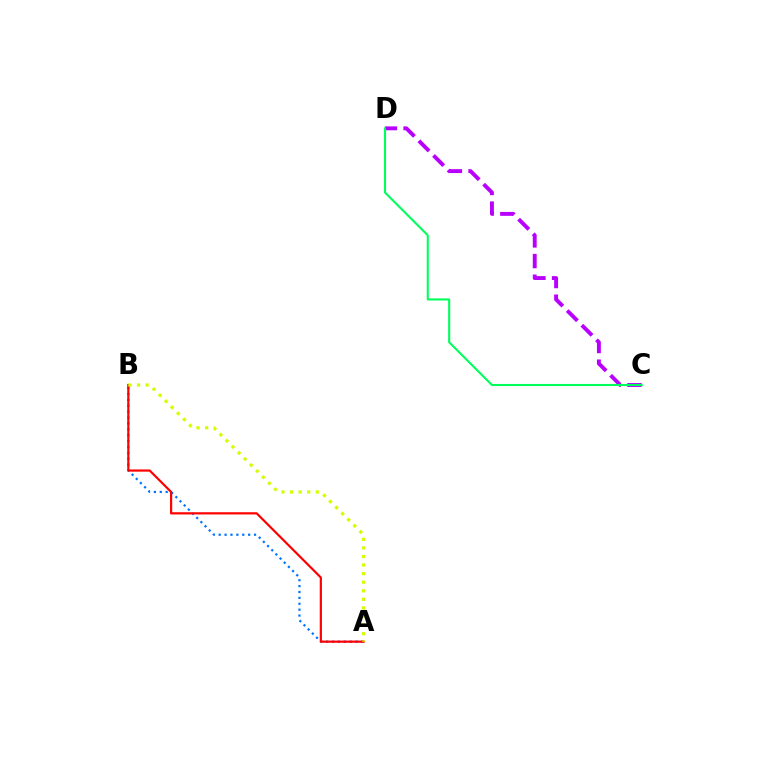{('C', 'D'): [{'color': '#b900ff', 'line_style': 'dashed', 'thickness': 2.81}, {'color': '#00ff5c', 'line_style': 'solid', 'thickness': 1.51}], ('A', 'B'): [{'color': '#0074ff', 'line_style': 'dotted', 'thickness': 1.6}, {'color': '#ff0000', 'line_style': 'solid', 'thickness': 1.59}, {'color': '#d1ff00', 'line_style': 'dotted', 'thickness': 2.33}]}